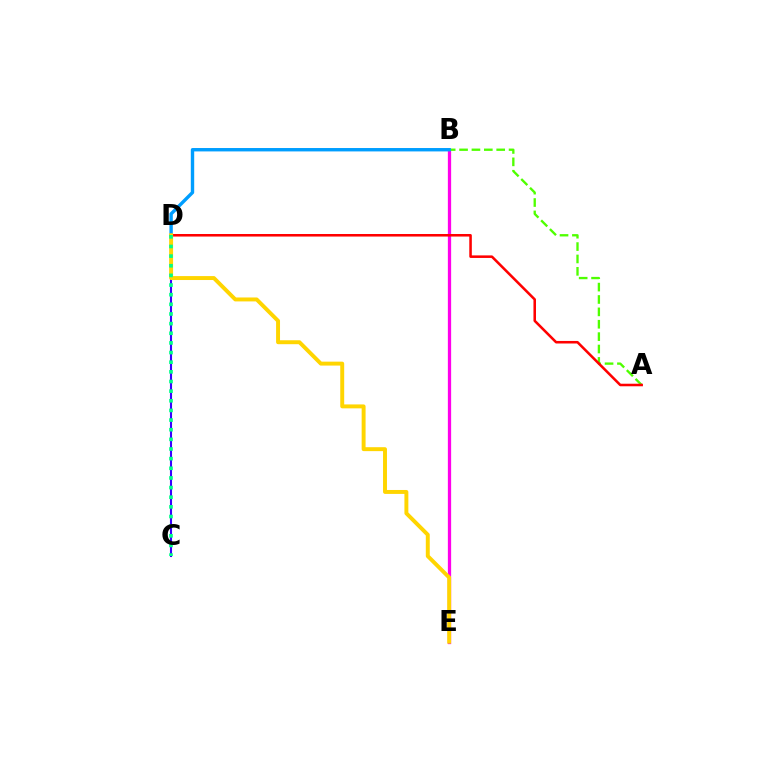{('B', 'E'): [{'color': '#ff00ed', 'line_style': 'solid', 'thickness': 2.36}], ('A', 'B'): [{'color': '#4fff00', 'line_style': 'dashed', 'thickness': 1.68}], ('C', 'D'): [{'color': '#3700ff', 'line_style': 'solid', 'thickness': 1.51}, {'color': '#00ff86', 'line_style': 'dotted', 'thickness': 2.62}], ('B', 'D'): [{'color': '#009eff', 'line_style': 'solid', 'thickness': 2.44}], ('A', 'D'): [{'color': '#ff0000', 'line_style': 'solid', 'thickness': 1.83}], ('D', 'E'): [{'color': '#ffd500', 'line_style': 'solid', 'thickness': 2.83}]}